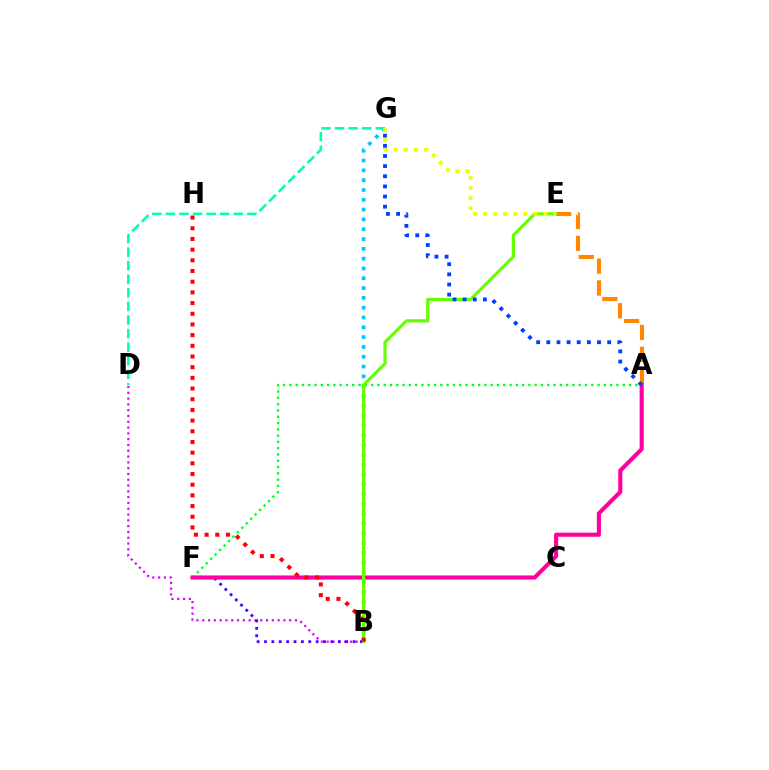{('B', 'D'): [{'color': '#d600ff', 'line_style': 'dotted', 'thickness': 1.58}], ('B', 'G'): [{'color': '#00c7ff', 'line_style': 'dotted', 'thickness': 2.67}], ('A', 'E'): [{'color': '#ff8800', 'line_style': 'dashed', 'thickness': 2.97}], ('A', 'F'): [{'color': '#00ff27', 'line_style': 'dotted', 'thickness': 1.71}, {'color': '#ff00a0', 'line_style': 'solid', 'thickness': 2.96}], ('B', 'F'): [{'color': '#4f00ff', 'line_style': 'dotted', 'thickness': 2.01}], ('D', 'G'): [{'color': '#00ffaf', 'line_style': 'dashed', 'thickness': 1.84}], ('B', 'E'): [{'color': '#66ff00', 'line_style': 'solid', 'thickness': 2.28}], ('E', 'G'): [{'color': '#eeff00', 'line_style': 'dotted', 'thickness': 2.74}], ('B', 'H'): [{'color': '#ff0000', 'line_style': 'dotted', 'thickness': 2.9}], ('A', 'G'): [{'color': '#003fff', 'line_style': 'dotted', 'thickness': 2.76}]}